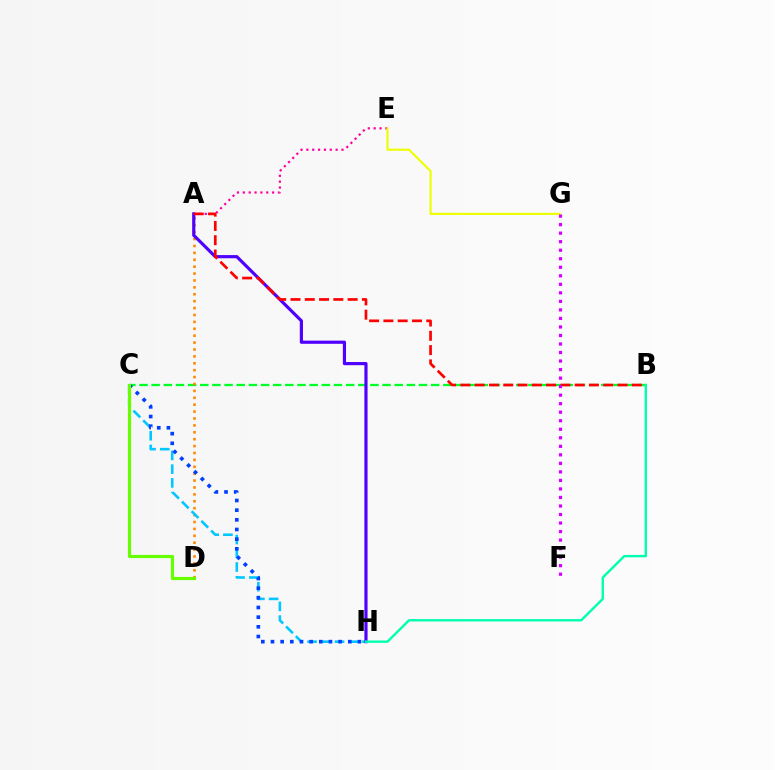{('B', 'C'): [{'color': '#00ff27', 'line_style': 'dashed', 'thickness': 1.65}], ('A', 'D'): [{'color': '#ff8800', 'line_style': 'dotted', 'thickness': 1.87}], ('C', 'H'): [{'color': '#00c7ff', 'line_style': 'dashed', 'thickness': 1.87}, {'color': '#003fff', 'line_style': 'dotted', 'thickness': 2.63}], ('A', 'H'): [{'color': '#4f00ff', 'line_style': 'solid', 'thickness': 2.29}], ('A', 'E'): [{'color': '#ff00a0', 'line_style': 'dotted', 'thickness': 1.59}], ('A', 'B'): [{'color': '#ff0000', 'line_style': 'dashed', 'thickness': 1.94}], ('E', 'G'): [{'color': '#eeff00', 'line_style': 'solid', 'thickness': 1.55}], ('F', 'G'): [{'color': '#d600ff', 'line_style': 'dotted', 'thickness': 2.32}], ('C', 'D'): [{'color': '#66ff00', 'line_style': 'solid', 'thickness': 2.28}], ('B', 'H'): [{'color': '#00ffaf', 'line_style': 'solid', 'thickness': 1.73}]}